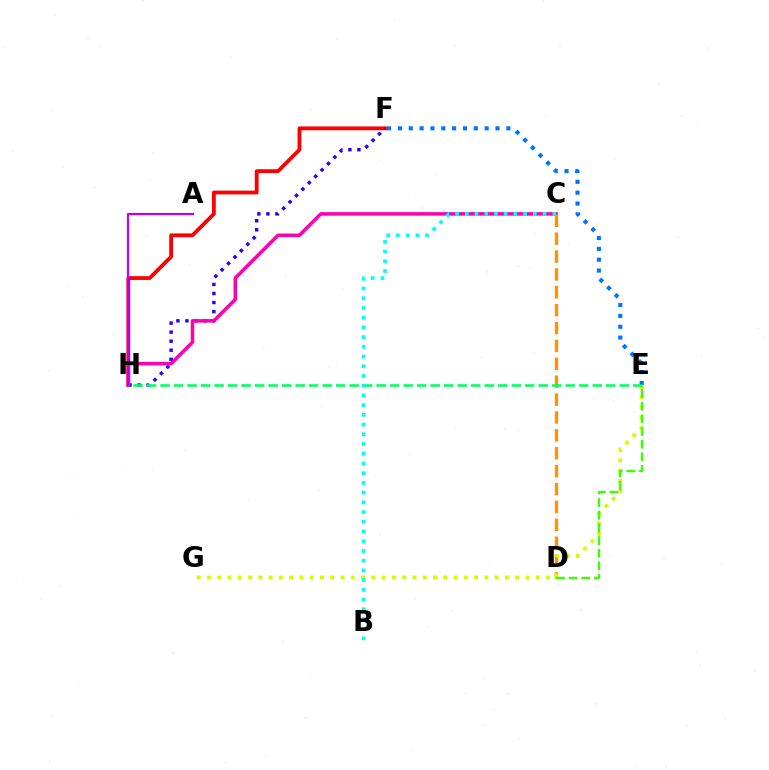{('F', 'H'): [{'color': '#ff0000', 'line_style': 'solid', 'thickness': 2.73}, {'color': '#2500ff', 'line_style': 'dotted', 'thickness': 2.46}], ('C', 'H'): [{'color': '#ff00ac', 'line_style': 'solid', 'thickness': 2.53}], ('C', 'D'): [{'color': '#ff9400', 'line_style': 'dashed', 'thickness': 2.43}], ('E', 'F'): [{'color': '#0074ff', 'line_style': 'dotted', 'thickness': 2.95}], ('E', 'G'): [{'color': '#d1ff00', 'line_style': 'dotted', 'thickness': 2.79}], ('D', 'E'): [{'color': '#3dff00', 'line_style': 'dashed', 'thickness': 1.72}], ('E', 'H'): [{'color': '#00ff5c', 'line_style': 'dashed', 'thickness': 1.83}], ('A', 'H'): [{'color': '#b900ff', 'line_style': 'solid', 'thickness': 1.6}], ('B', 'C'): [{'color': '#00fff6', 'line_style': 'dotted', 'thickness': 2.64}]}